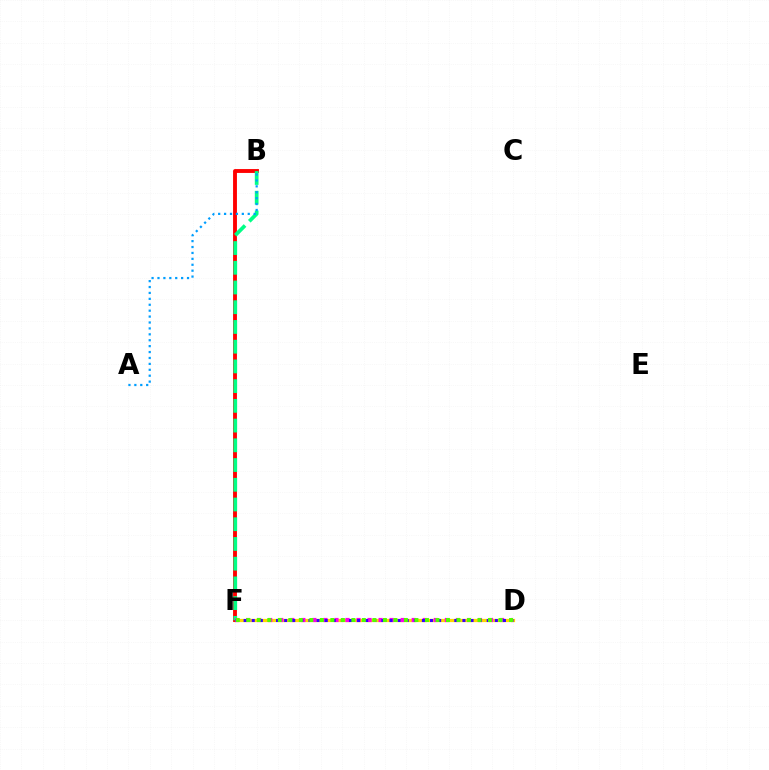{('D', 'F'): [{'color': '#ffd500', 'line_style': 'solid', 'thickness': 2.33}, {'color': '#ff00ed', 'line_style': 'dotted', 'thickness': 3.0}, {'color': '#3700ff', 'line_style': 'dotted', 'thickness': 2.2}, {'color': '#4fff00', 'line_style': 'dotted', 'thickness': 2.86}], ('B', 'F'): [{'color': '#ff0000', 'line_style': 'solid', 'thickness': 2.79}, {'color': '#00ff86', 'line_style': 'dashed', 'thickness': 2.68}], ('A', 'B'): [{'color': '#009eff', 'line_style': 'dotted', 'thickness': 1.61}]}